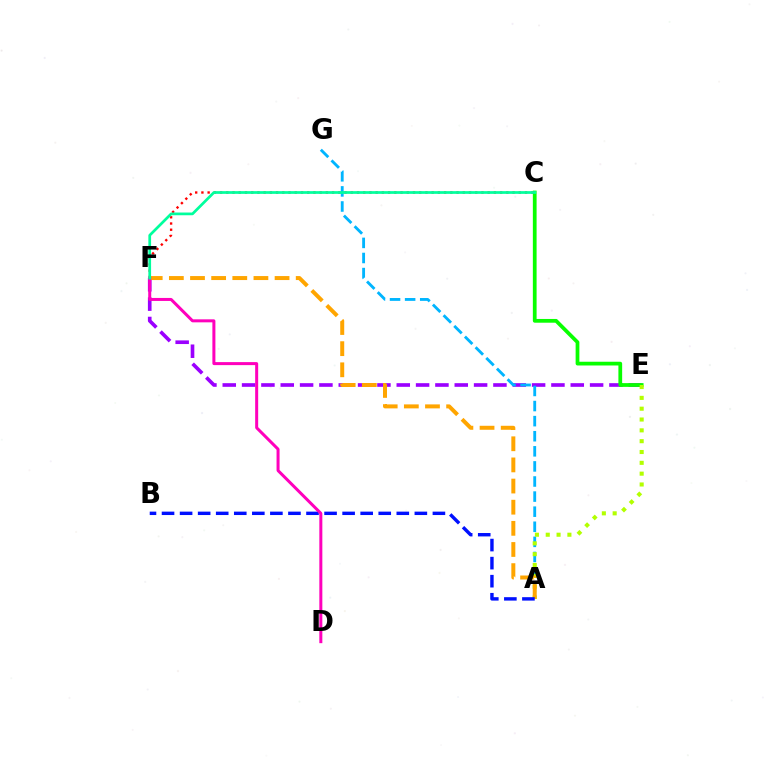{('E', 'F'): [{'color': '#9b00ff', 'line_style': 'dashed', 'thickness': 2.63}], ('C', 'E'): [{'color': '#08ff00', 'line_style': 'solid', 'thickness': 2.7}], ('C', 'F'): [{'color': '#ff0000', 'line_style': 'dotted', 'thickness': 1.69}, {'color': '#00ff9d', 'line_style': 'solid', 'thickness': 1.96}], ('A', 'G'): [{'color': '#00b5ff', 'line_style': 'dashed', 'thickness': 2.05}], ('A', 'E'): [{'color': '#b3ff00', 'line_style': 'dotted', 'thickness': 2.94}], ('A', 'F'): [{'color': '#ffa500', 'line_style': 'dashed', 'thickness': 2.87}], ('A', 'B'): [{'color': '#0010ff', 'line_style': 'dashed', 'thickness': 2.45}], ('D', 'F'): [{'color': '#ff00bd', 'line_style': 'solid', 'thickness': 2.17}]}